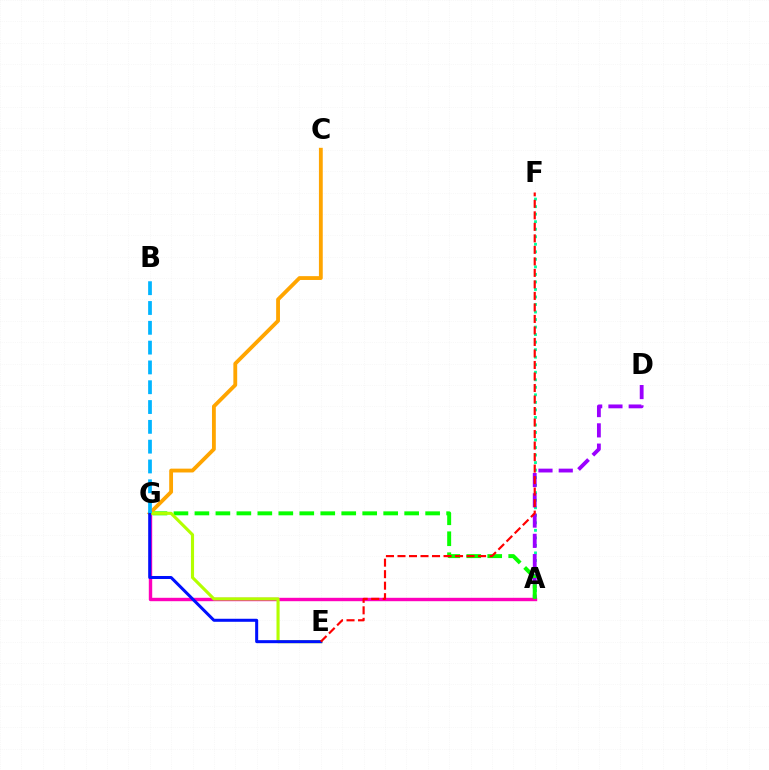{('A', 'F'): [{'color': '#00ff9d', 'line_style': 'dotted', 'thickness': 2.05}], ('A', 'D'): [{'color': '#9b00ff', 'line_style': 'dashed', 'thickness': 2.75}], ('A', 'G'): [{'color': '#ff00bd', 'line_style': 'solid', 'thickness': 2.45}, {'color': '#08ff00', 'line_style': 'dashed', 'thickness': 2.85}], ('C', 'G'): [{'color': '#ffa500', 'line_style': 'solid', 'thickness': 2.76}], ('E', 'G'): [{'color': '#b3ff00', 'line_style': 'solid', 'thickness': 2.24}, {'color': '#0010ff', 'line_style': 'solid', 'thickness': 2.18}], ('E', 'F'): [{'color': '#ff0000', 'line_style': 'dashed', 'thickness': 1.56}], ('B', 'G'): [{'color': '#00b5ff', 'line_style': 'dashed', 'thickness': 2.69}]}